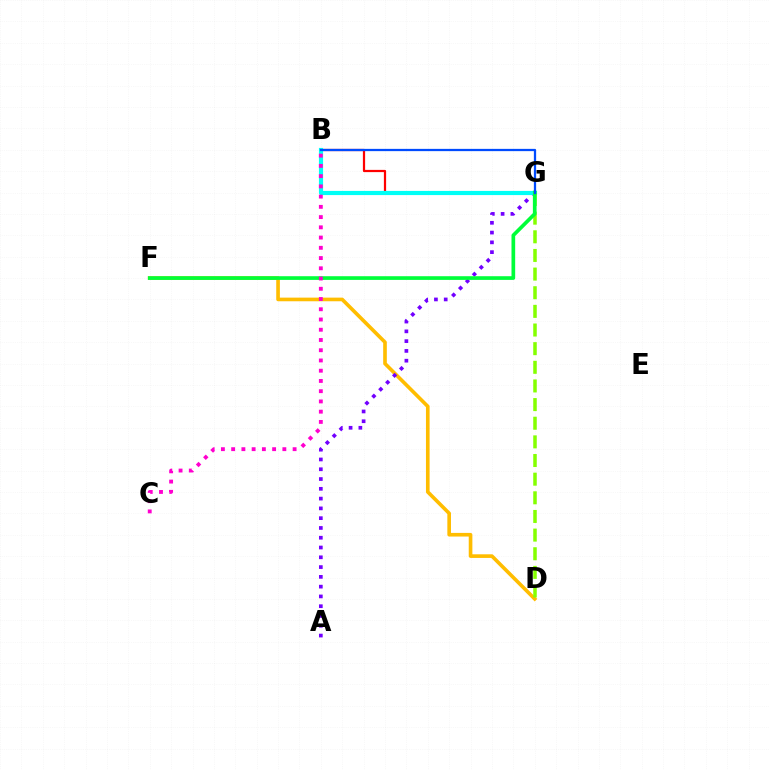{('B', 'G'): [{'color': '#ff0000', 'line_style': 'solid', 'thickness': 1.6}, {'color': '#00fff6', 'line_style': 'solid', 'thickness': 3.0}, {'color': '#004bff', 'line_style': 'solid', 'thickness': 1.63}], ('D', 'F'): [{'color': '#ffbd00', 'line_style': 'solid', 'thickness': 2.62}], ('A', 'G'): [{'color': '#7200ff', 'line_style': 'dotted', 'thickness': 2.66}], ('D', 'G'): [{'color': '#84ff00', 'line_style': 'dashed', 'thickness': 2.53}], ('F', 'G'): [{'color': '#00ff39', 'line_style': 'solid', 'thickness': 2.65}], ('B', 'C'): [{'color': '#ff00cf', 'line_style': 'dotted', 'thickness': 2.78}]}